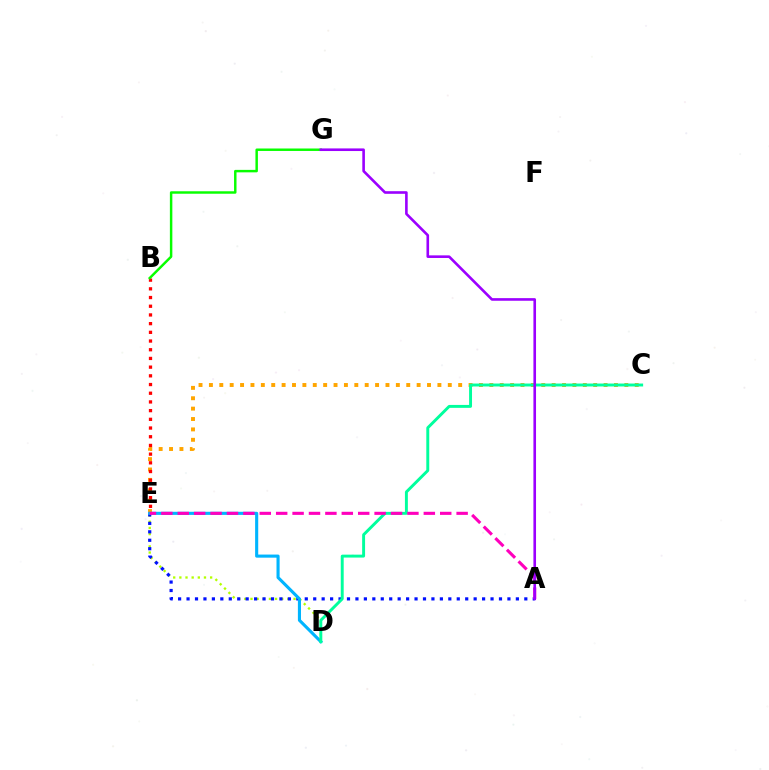{('C', 'E'): [{'color': '#ffa500', 'line_style': 'dotted', 'thickness': 2.82}], ('B', 'E'): [{'color': '#ff0000', 'line_style': 'dotted', 'thickness': 2.36}], ('D', 'E'): [{'color': '#b3ff00', 'line_style': 'dotted', 'thickness': 1.67}, {'color': '#00b5ff', 'line_style': 'solid', 'thickness': 2.24}], ('A', 'E'): [{'color': '#0010ff', 'line_style': 'dotted', 'thickness': 2.29}, {'color': '#ff00bd', 'line_style': 'dashed', 'thickness': 2.23}], ('B', 'G'): [{'color': '#08ff00', 'line_style': 'solid', 'thickness': 1.77}], ('C', 'D'): [{'color': '#00ff9d', 'line_style': 'solid', 'thickness': 2.11}], ('A', 'G'): [{'color': '#9b00ff', 'line_style': 'solid', 'thickness': 1.88}]}